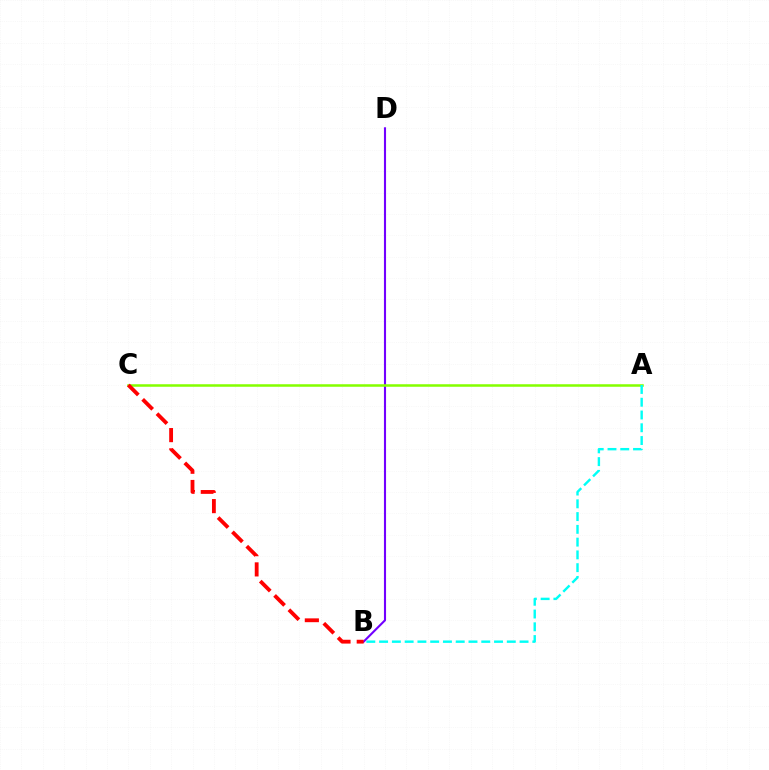{('B', 'D'): [{'color': '#7200ff', 'line_style': 'solid', 'thickness': 1.52}], ('A', 'C'): [{'color': '#84ff00', 'line_style': 'solid', 'thickness': 1.81}], ('A', 'B'): [{'color': '#00fff6', 'line_style': 'dashed', 'thickness': 1.73}], ('B', 'C'): [{'color': '#ff0000', 'line_style': 'dashed', 'thickness': 2.75}]}